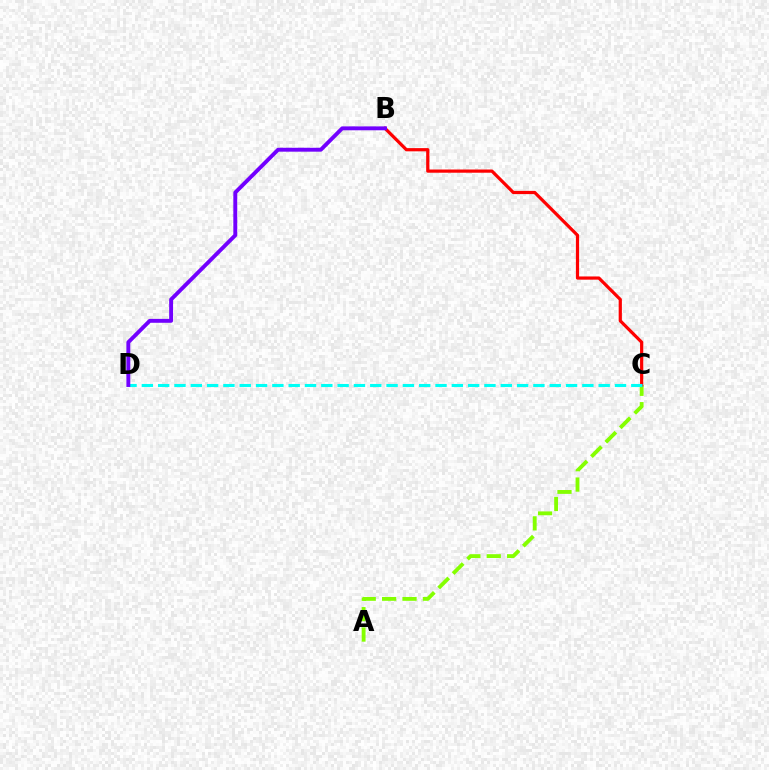{('A', 'C'): [{'color': '#84ff00', 'line_style': 'dashed', 'thickness': 2.77}], ('B', 'C'): [{'color': '#ff0000', 'line_style': 'solid', 'thickness': 2.31}], ('C', 'D'): [{'color': '#00fff6', 'line_style': 'dashed', 'thickness': 2.22}], ('B', 'D'): [{'color': '#7200ff', 'line_style': 'solid', 'thickness': 2.81}]}